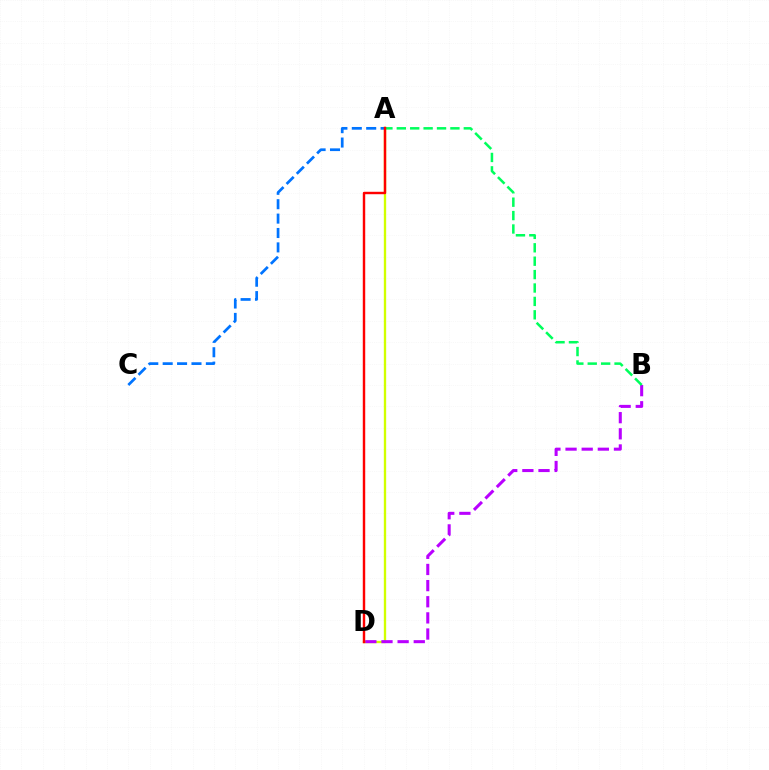{('A', 'D'): [{'color': '#d1ff00', 'line_style': 'solid', 'thickness': 1.69}, {'color': '#ff0000', 'line_style': 'solid', 'thickness': 1.75}], ('A', 'C'): [{'color': '#0074ff', 'line_style': 'dashed', 'thickness': 1.96}], ('B', 'D'): [{'color': '#b900ff', 'line_style': 'dashed', 'thickness': 2.19}], ('A', 'B'): [{'color': '#00ff5c', 'line_style': 'dashed', 'thickness': 1.82}]}